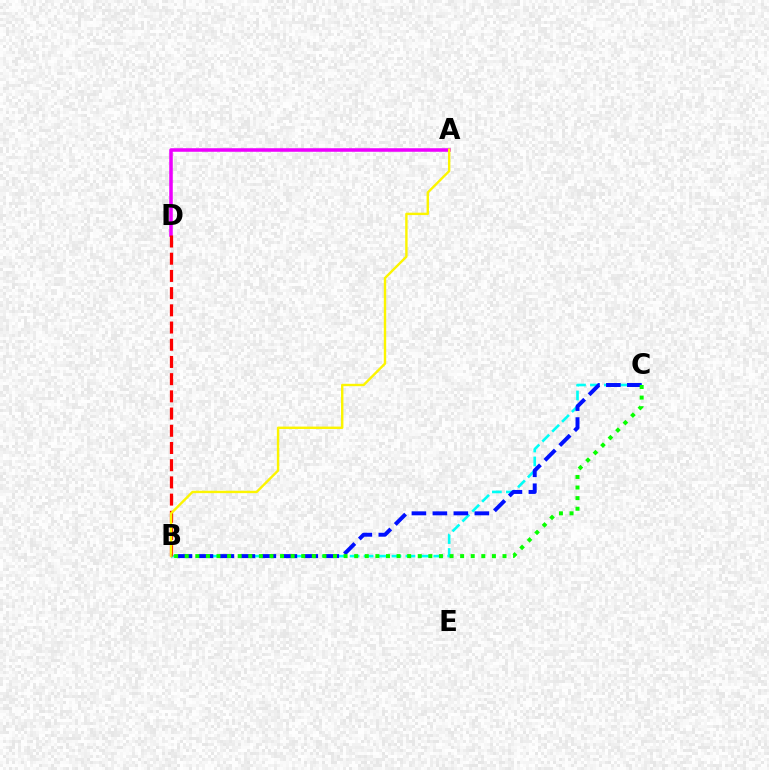{('A', 'D'): [{'color': '#ee00ff', 'line_style': 'solid', 'thickness': 2.55}], ('B', 'C'): [{'color': '#00fff6', 'line_style': 'dashed', 'thickness': 1.9}, {'color': '#0010ff', 'line_style': 'dashed', 'thickness': 2.85}, {'color': '#08ff00', 'line_style': 'dotted', 'thickness': 2.88}], ('B', 'D'): [{'color': '#ff0000', 'line_style': 'dashed', 'thickness': 2.34}], ('A', 'B'): [{'color': '#fcf500', 'line_style': 'solid', 'thickness': 1.72}]}